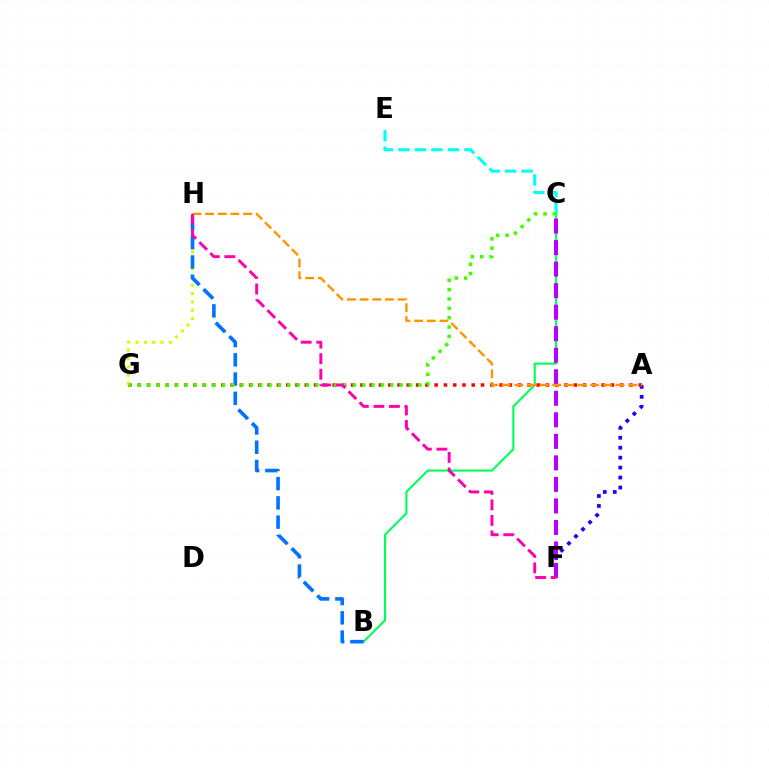{('B', 'C'): [{'color': '#00ff5c', 'line_style': 'solid', 'thickness': 1.53}], ('A', 'F'): [{'color': '#2500ff', 'line_style': 'dotted', 'thickness': 2.7}], ('A', 'G'): [{'color': '#ff0000', 'line_style': 'dotted', 'thickness': 2.52}], ('C', 'E'): [{'color': '#00fff6', 'line_style': 'dashed', 'thickness': 2.24}], ('C', 'F'): [{'color': '#b900ff', 'line_style': 'dashed', 'thickness': 2.92}], ('G', 'H'): [{'color': '#d1ff00', 'line_style': 'dotted', 'thickness': 2.26}], ('B', 'H'): [{'color': '#0074ff', 'line_style': 'dashed', 'thickness': 2.62}], ('C', 'G'): [{'color': '#3dff00', 'line_style': 'dotted', 'thickness': 2.54}], ('A', 'H'): [{'color': '#ff9400', 'line_style': 'dashed', 'thickness': 1.72}], ('F', 'H'): [{'color': '#ff00ac', 'line_style': 'dashed', 'thickness': 2.11}]}